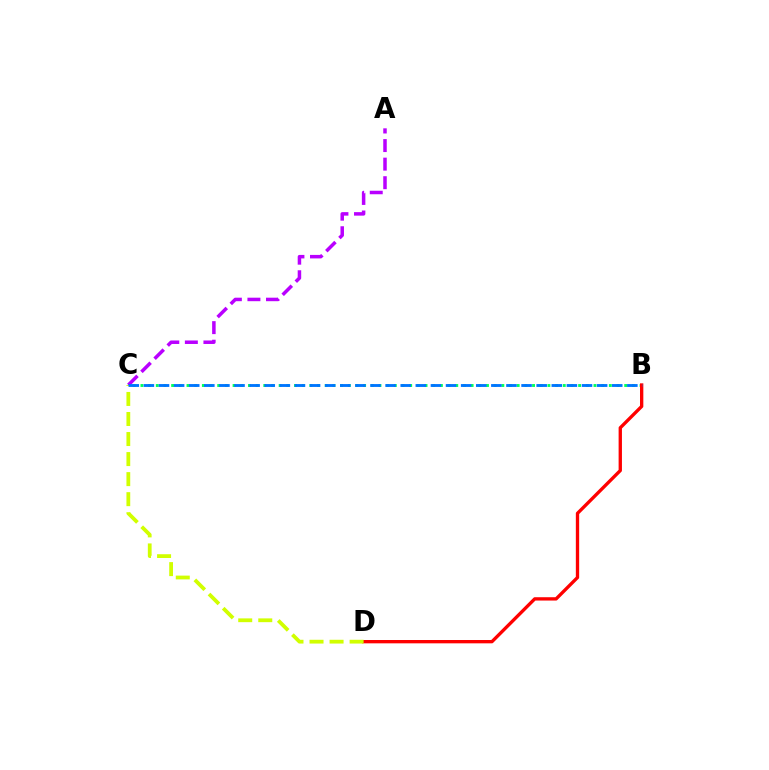{('B', 'C'): [{'color': '#00ff5c', 'line_style': 'dotted', 'thickness': 2.09}, {'color': '#0074ff', 'line_style': 'dashed', 'thickness': 2.05}], ('A', 'C'): [{'color': '#b900ff', 'line_style': 'dashed', 'thickness': 2.52}], ('B', 'D'): [{'color': '#ff0000', 'line_style': 'solid', 'thickness': 2.4}], ('C', 'D'): [{'color': '#d1ff00', 'line_style': 'dashed', 'thickness': 2.72}]}